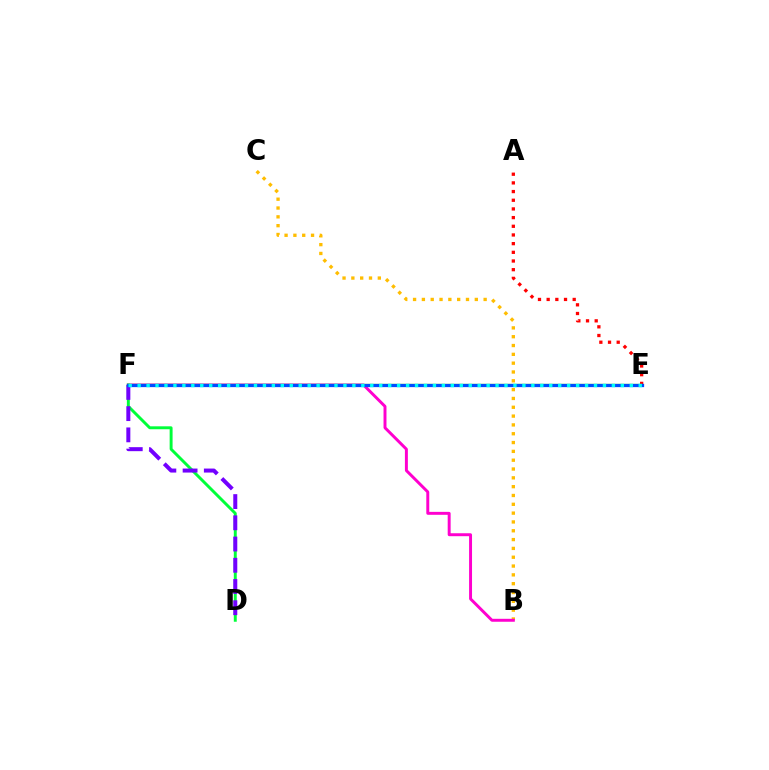{('B', 'C'): [{'color': '#ffbd00', 'line_style': 'dotted', 'thickness': 2.4}], ('B', 'F'): [{'color': '#ff00cf', 'line_style': 'solid', 'thickness': 2.12}], ('D', 'F'): [{'color': '#00ff39', 'line_style': 'solid', 'thickness': 2.11}, {'color': '#7200ff', 'line_style': 'dashed', 'thickness': 2.88}], ('E', 'F'): [{'color': '#84ff00', 'line_style': 'solid', 'thickness': 1.66}, {'color': '#004bff', 'line_style': 'solid', 'thickness': 2.35}, {'color': '#00fff6', 'line_style': 'dotted', 'thickness': 2.43}], ('A', 'E'): [{'color': '#ff0000', 'line_style': 'dotted', 'thickness': 2.36}]}